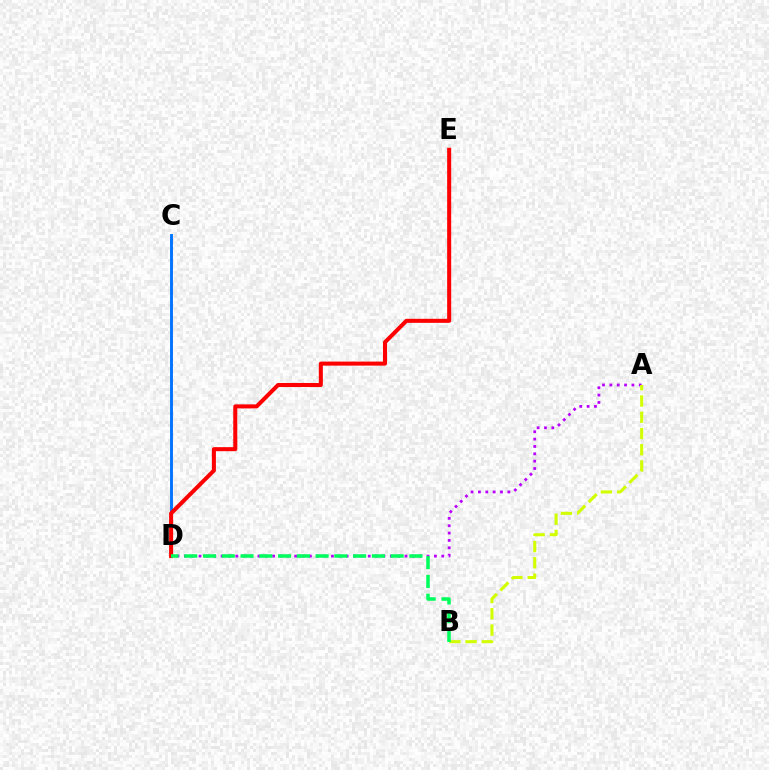{('A', 'D'): [{'color': '#b900ff', 'line_style': 'dotted', 'thickness': 2.0}], ('C', 'D'): [{'color': '#0074ff', 'line_style': 'solid', 'thickness': 2.09}], ('D', 'E'): [{'color': '#ff0000', 'line_style': 'solid', 'thickness': 2.9}], ('A', 'B'): [{'color': '#d1ff00', 'line_style': 'dashed', 'thickness': 2.21}], ('B', 'D'): [{'color': '#00ff5c', 'line_style': 'dashed', 'thickness': 2.55}]}